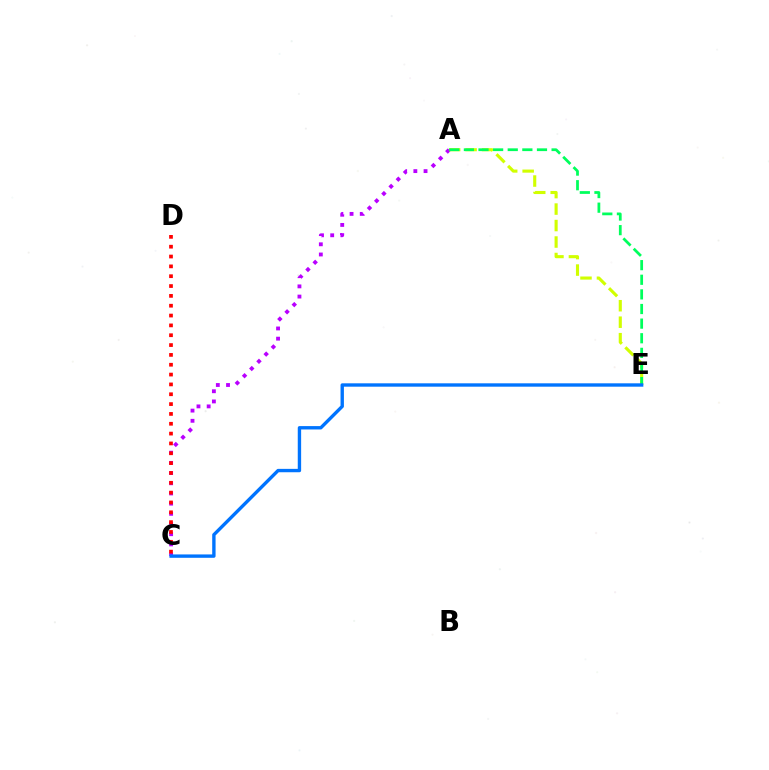{('A', 'C'): [{'color': '#b900ff', 'line_style': 'dotted', 'thickness': 2.77}], ('A', 'E'): [{'color': '#d1ff00', 'line_style': 'dashed', 'thickness': 2.24}, {'color': '#00ff5c', 'line_style': 'dashed', 'thickness': 1.99}], ('C', 'E'): [{'color': '#0074ff', 'line_style': 'solid', 'thickness': 2.43}], ('C', 'D'): [{'color': '#ff0000', 'line_style': 'dotted', 'thickness': 2.67}]}